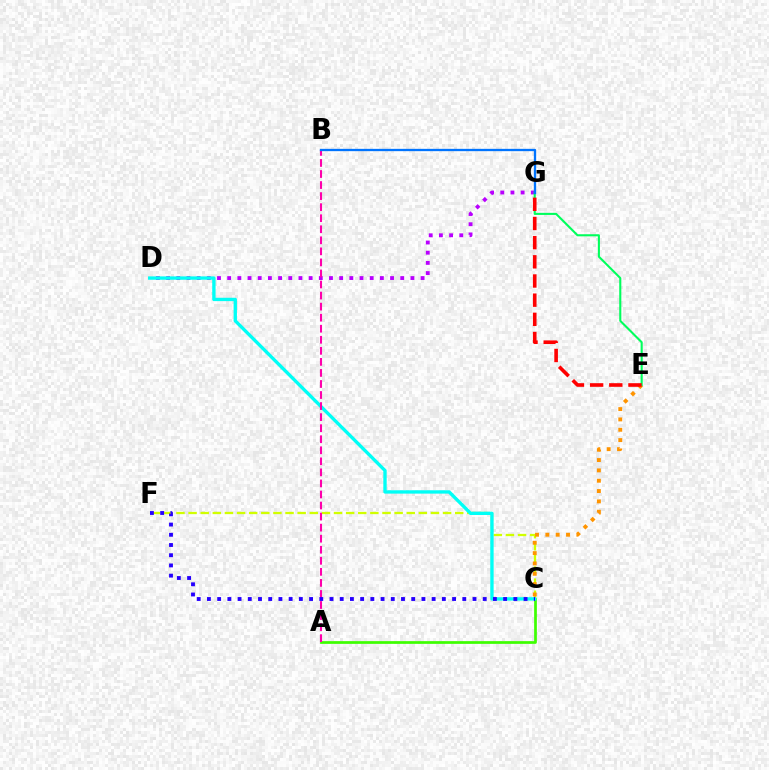{('D', 'G'): [{'color': '#b900ff', 'line_style': 'dotted', 'thickness': 2.77}], ('A', 'C'): [{'color': '#3dff00', 'line_style': 'solid', 'thickness': 1.95}], ('C', 'F'): [{'color': '#d1ff00', 'line_style': 'dashed', 'thickness': 1.65}, {'color': '#2500ff', 'line_style': 'dotted', 'thickness': 2.78}], ('C', 'D'): [{'color': '#00fff6', 'line_style': 'solid', 'thickness': 2.41}], ('C', 'E'): [{'color': '#ff9400', 'line_style': 'dotted', 'thickness': 2.81}], ('A', 'B'): [{'color': '#ff00ac', 'line_style': 'dashed', 'thickness': 1.5}], ('E', 'G'): [{'color': '#00ff5c', 'line_style': 'solid', 'thickness': 1.51}, {'color': '#ff0000', 'line_style': 'dashed', 'thickness': 2.6}], ('B', 'G'): [{'color': '#0074ff', 'line_style': 'solid', 'thickness': 1.67}]}